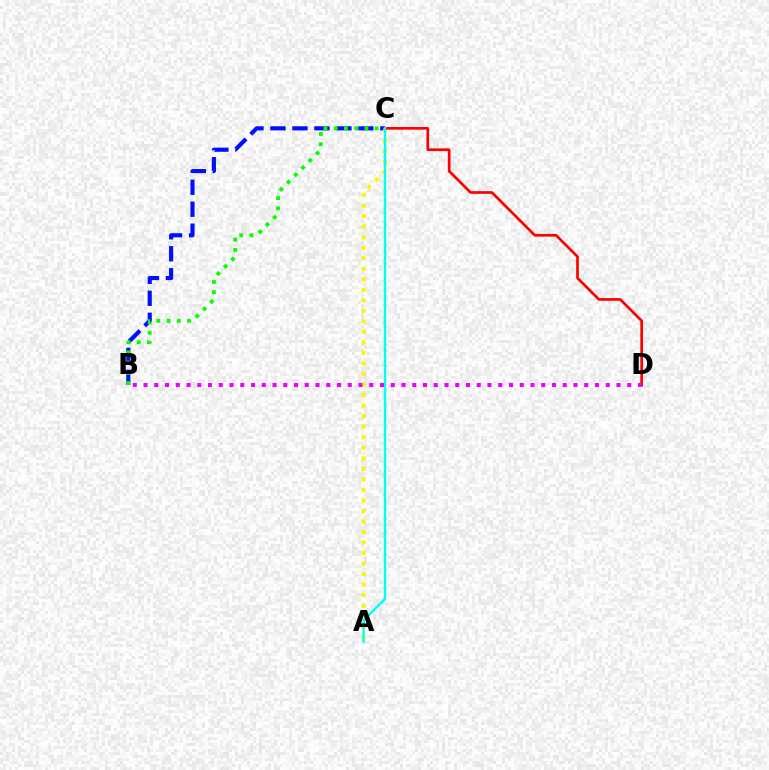{('B', 'C'): [{'color': '#0010ff', 'line_style': 'dashed', 'thickness': 2.99}, {'color': '#08ff00', 'line_style': 'dotted', 'thickness': 2.78}], ('A', 'C'): [{'color': '#fcf500', 'line_style': 'dotted', 'thickness': 2.86}, {'color': '#00fff6', 'line_style': 'solid', 'thickness': 1.71}], ('C', 'D'): [{'color': '#ff0000', 'line_style': 'solid', 'thickness': 1.94}], ('B', 'D'): [{'color': '#ee00ff', 'line_style': 'dotted', 'thickness': 2.92}]}